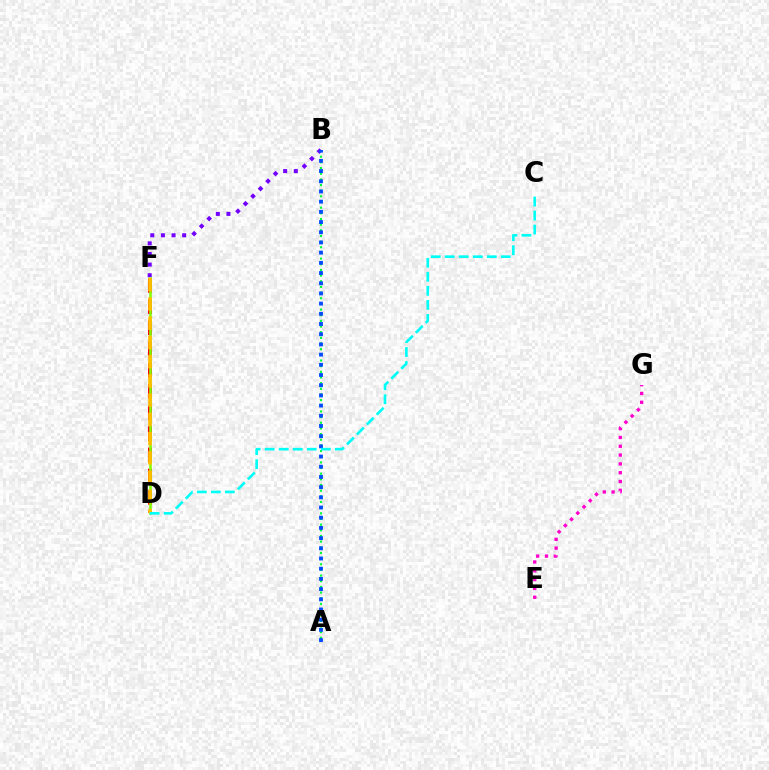{('D', 'F'): [{'color': '#ff0000', 'line_style': 'dashed', 'thickness': 2.88}, {'color': '#84ff00', 'line_style': 'solid', 'thickness': 1.84}, {'color': '#ffbd00', 'line_style': 'dashed', 'thickness': 2.61}], ('B', 'F'): [{'color': '#7200ff', 'line_style': 'dotted', 'thickness': 2.89}], ('E', 'G'): [{'color': '#ff00cf', 'line_style': 'dotted', 'thickness': 2.39}], ('A', 'B'): [{'color': '#00ff39', 'line_style': 'dotted', 'thickness': 1.54}, {'color': '#004bff', 'line_style': 'dotted', 'thickness': 2.77}], ('C', 'D'): [{'color': '#00fff6', 'line_style': 'dashed', 'thickness': 1.9}]}